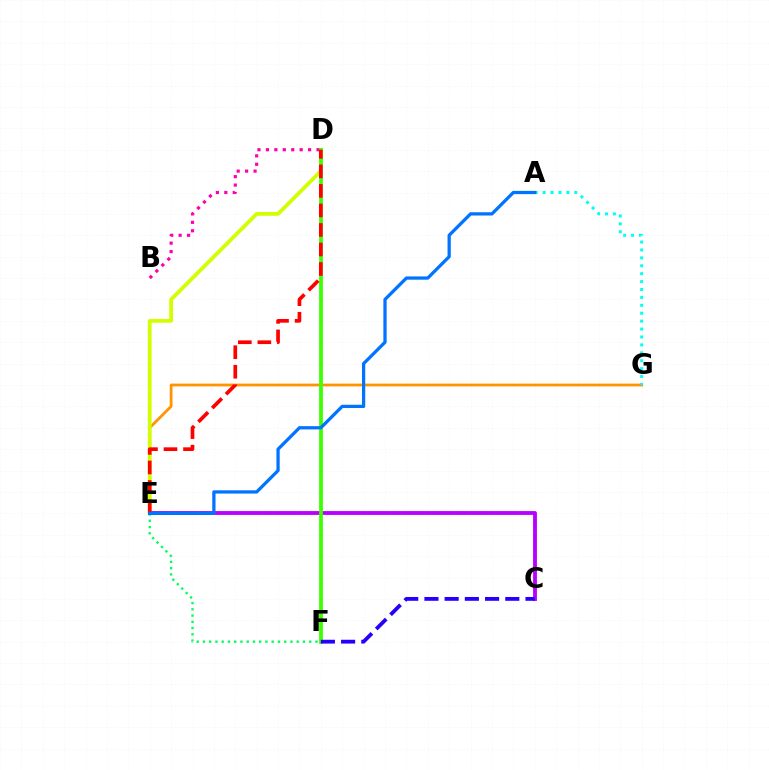{('E', 'G'): [{'color': '#ff9400', 'line_style': 'solid', 'thickness': 2.0}], ('D', 'E'): [{'color': '#d1ff00', 'line_style': 'solid', 'thickness': 2.71}, {'color': '#ff0000', 'line_style': 'dashed', 'thickness': 2.65}], ('E', 'F'): [{'color': '#00ff5c', 'line_style': 'dotted', 'thickness': 1.7}], ('A', 'G'): [{'color': '#00fff6', 'line_style': 'dotted', 'thickness': 2.15}], ('B', 'D'): [{'color': '#ff00ac', 'line_style': 'dotted', 'thickness': 2.29}], ('C', 'E'): [{'color': '#b900ff', 'line_style': 'solid', 'thickness': 2.77}], ('D', 'F'): [{'color': '#3dff00', 'line_style': 'solid', 'thickness': 2.71}], ('C', 'F'): [{'color': '#2500ff', 'line_style': 'dashed', 'thickness': 2.75}], ('A', 'E'): [{'color': '#0074ff', 'line_style': 'solid', 'thickness': 2.35}]}